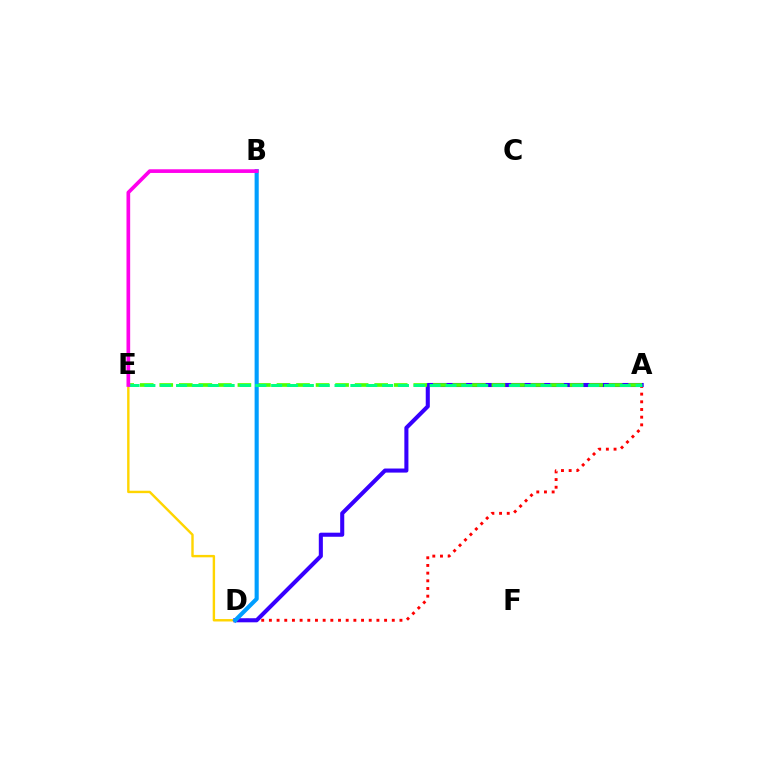{('A', 'D'): [{'color': '#ff0000', 'line_style': 'dotted', 'thickness': 2.09}, {'color': '#3700ff', 'line_style': 'solid', 'thickness': 2.93}], ('D', 'E'): [{'color': '#ffd500', 'line_style': 'solid', 'thickness': 1.74}], ('A', 'E'): [{'color': '#4fff00', 'line_style': 'dashed', 'thickness': 2.65}, {'color': '#00ff86', 'line_style': 'dashed', 'thickness': 2.15}], ('B', 'D'): [{'color': '#009eff', 'line_style': 'solid', 'thickness': 2.97}], ('B', 'E'): [{'color': '#ff00ed', 'line_style': 'solid', 'thickness': 2.65}]}